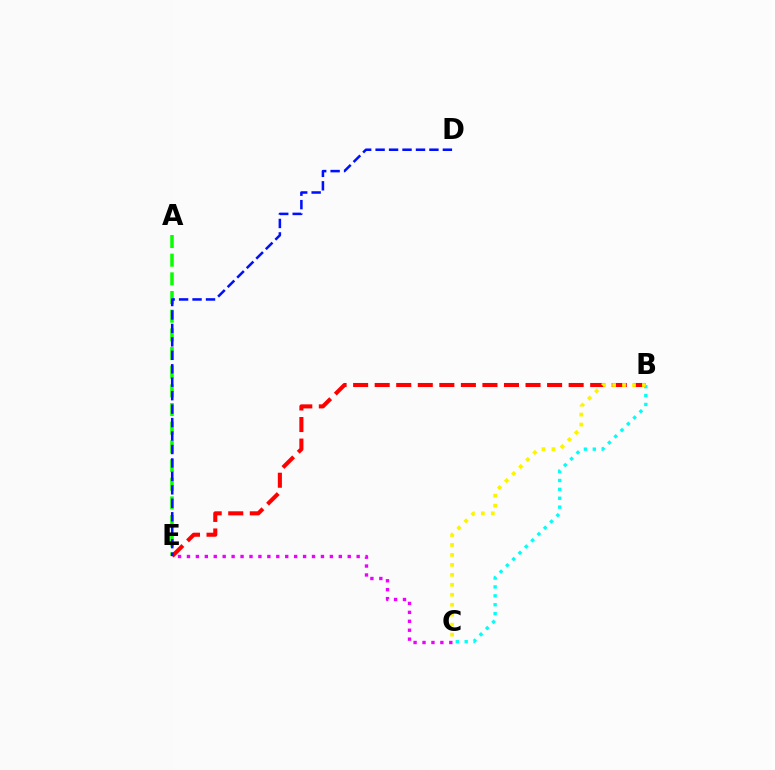{('C', 'E'): [{'color': '#ee00ff', 'line_style': 'dotted', 'thickness': 2.43}], ('B', 'C'): [{'color': '#00fff6', 'line_style': 'dotted', 'thickness': 2.41}, {'color': '#fcf500', 'line_style': 'dotted', 'thickness': 2.71}], ('A', 'E'): [{'color': '#08ff00', 'line_style': 'dashed', 'thickness': 2.54}], ('B', 'E'): [{'color': '#ff0000', 'line_style': 'dashed', 'thickness': 2.93}], ('D', 'E'): [{'color': '#0010ff', 'line_style': 'dashed', 'thickness': 1.83}]}